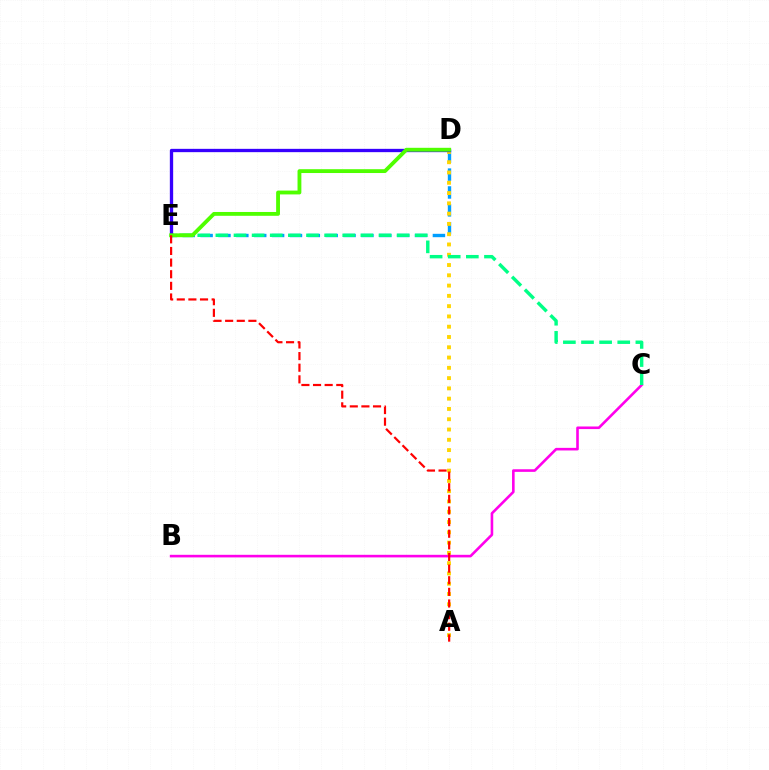{('B', 'C'): [{'color': '#ff00ed', 'line_style': 'solid', 'thickness': 1.87}], ('D', 'E'): [{'color': '#009eff', 'line_style': 'dashed', 'thickness': 2.43}, {'color': '#3700ff', 'line_style': 'solid', 'thickness': 2.38}, {'color': '#4fff00', 'line_style': 'solid', 'thickness': 2.76}], ('A', 'D'): [{'color': '#ffd500', 'line_style': 'dotted', 'thickness': 2.79}], ('C', 'E'): [{'color': '#00ff86', 'line_style': 'dashed', 'thickness': 2.46}], ('A', 'E'): [{'color': '#ff0000', 'line_style': 'dashed', 'thickness': 1.58}]}